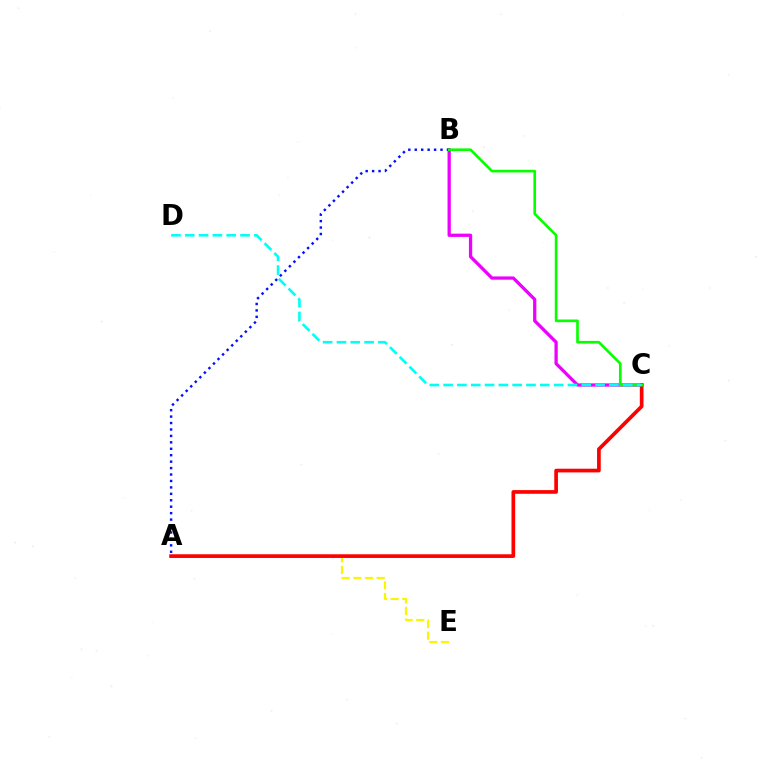{('B', 'C'): [{'color': '#ee00ff', 'line_style': 'solid', 'thickness': 2.35}, {'color': '#08ff00', 'line_style': 'solid', 'thickness': 1.91}], ('A', 'B'): [{'color': '#0010ff', 'line_style': 'dotted', 'thickness': 1.75}], ('A', 'E'): [{'color': '#fcf500', 'line_style': 'dashed', 'thickness': 1.58}], ('A', 'C'): [{'color': '#ff0000', 'line_style': 'solid', 'thickness': 2.65}], ('C', 'D'): [{'color': '#00fff6', 'line_style': 'dashed', 'thickness': 1.88}]}